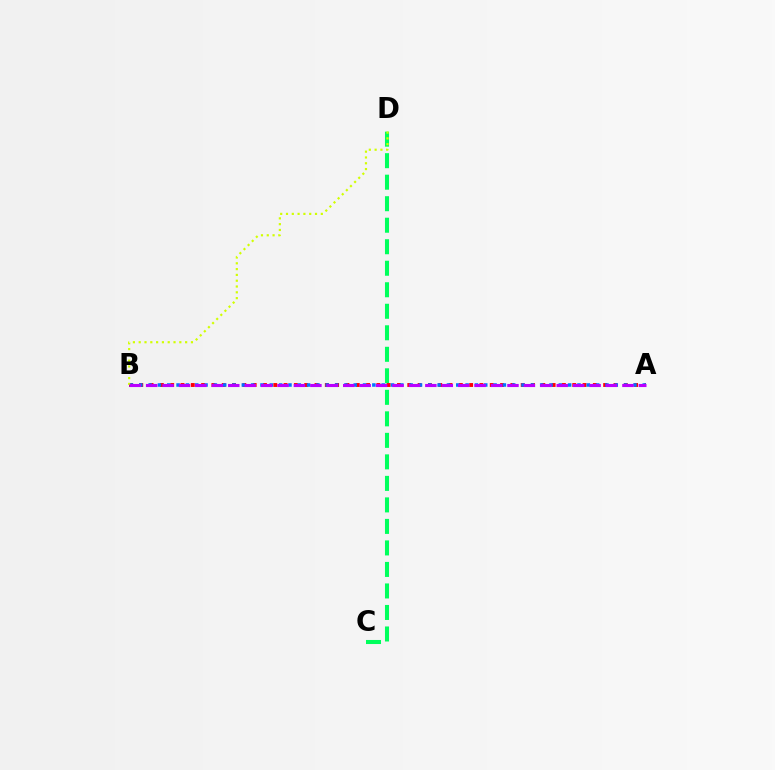{('C', 'D'): [{'color': '#00ff5c', 'line_style': 'dashed', 'thickness': 2.92}], ('A', 'B'): [{'color': '#ff0000', 'line_style': 'dotted', 'thickness': 2.8}, {'color': '#0074ff', 'line_style': 'dotted', 'thickness': 2.53}, {'color': '#b900ff', 'line_style': 'dashed', 'thickness': 2.23}], ('B', 'D'): [{'color': '#d1ff00', 'line_style': 'dotted', 'thickness': 1.58}]}